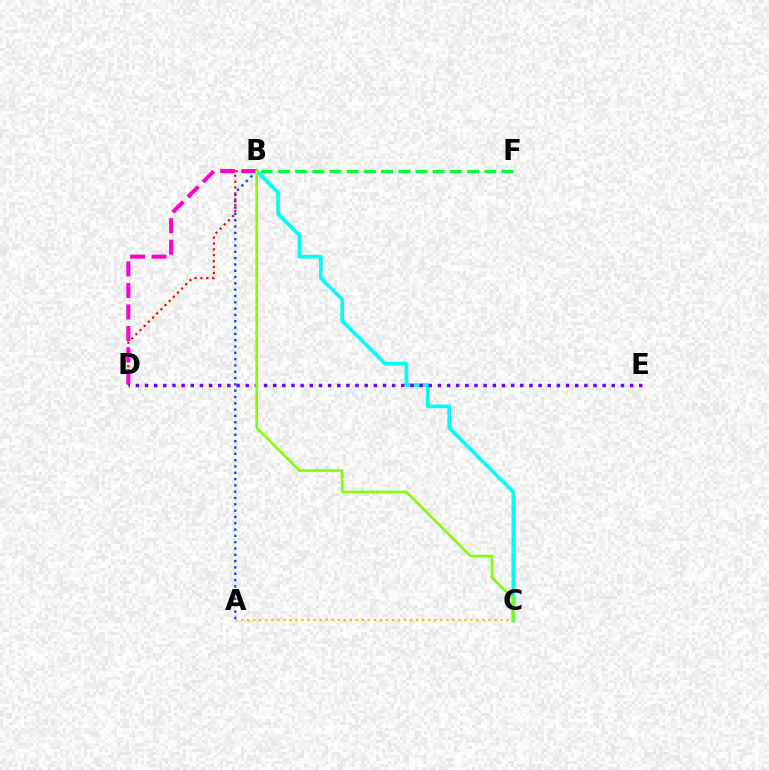{('A', 'B'): [{'color': '#004bff', 'line_style': 'dotted', 'thickness': 1.72}], ('B', 'C'): [{'color': '#00fff6', 'line_style': 'solid', 'thickness': 2.65}, {'color': '#84ff00', 'line_style': 'solid', 'thickness': 1.92}], ('B', 'D'): [{'color': '#ff0000', 'line_style': 'dotted', 'thickness': 1.6}, {'color': '#ff00cf', 'line_style': 'dashed', 'thickness': 2.92}], ('B', 'F'): [{'color': '#00ff39', 'line_style': 'dashed', 'thickness': 2.34}], ('A', 'C'): [{'color': '#ffbd00', 'line_style': 'dotted', 'thickness': 1.64}], ('D', 'E'): [{'color': '#7200ff', 'line_style': 'dotted', 'thickness': 2.49}]}